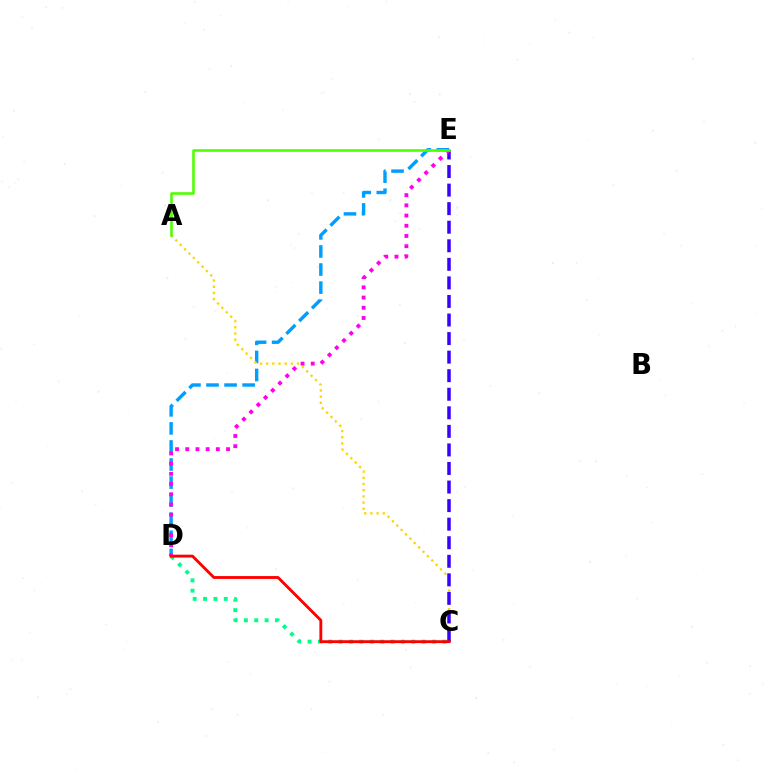{('D', 'E'): [{'color': '#009eff', 'line_style': 'dashed', 'thickness': 2.45}, {'color': '#ff00ed', 'line_style': 'dotted', 'thickness': 2.77}], ('A', 'C'): [{'color': '#ffd500', 'line_style': 'dotted', 'thickness': 1.68}], ('C', 'E'): [{'color': '#3700ff', 'line_style': 'dashed', 'thickness': 2.52}], ('C', 'D'): [{'color': '#00ff86', 'line_style': 'dotted', 'thickness': 2.82}, {'color': '#ff0000', 'line_style': 'solid', 'thickness': 2.05}], ('A', 'E'): [{'color': '#4fff00', 'line_style': 'solid', 'thickness': 1.85}]}